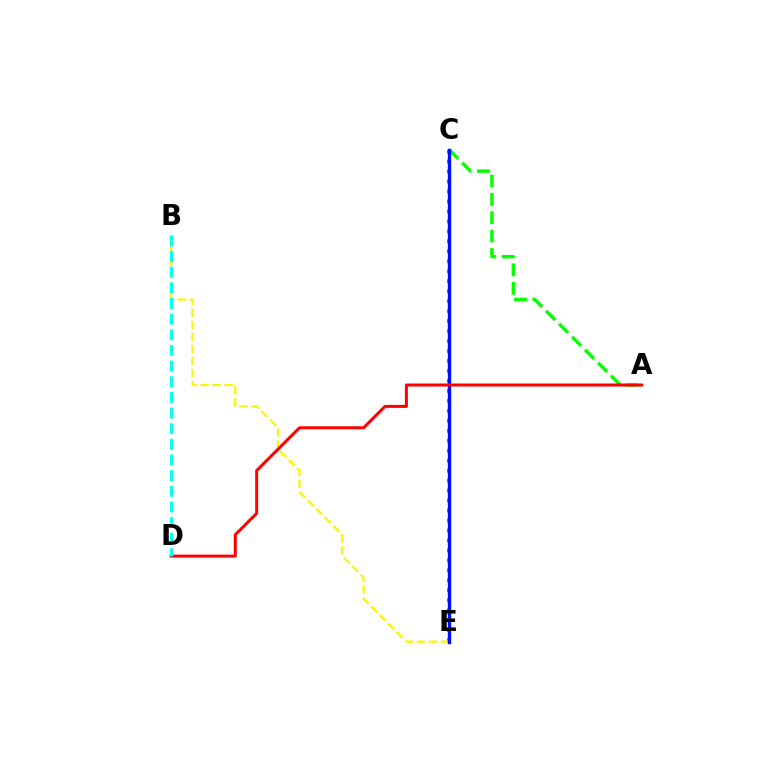{('C', 'E'): [{'color': '#ee00ff', 'line_style': 'dotted', 'thickness': 2.71}, {'color': '#0010ff', 'line_style': 'solid', 'thickness': 2.43}], ('A', 'C'): [{'color': '#08ff00', 'line_style': 'dashed', 'thickness': 2.5}], ('B', 'E'): [{'color': '#fcf500', 'line_style': 'dashed', 'thickness': 1.64}], ('A', 'D'): [{'color': '#ff0000', 'line_style': 'solid', 'thickness': 2.16}], ('B', 'D'): [{'color': '#00fff6', 'line_style': 'dashed', 'thickness': 2.13}]}